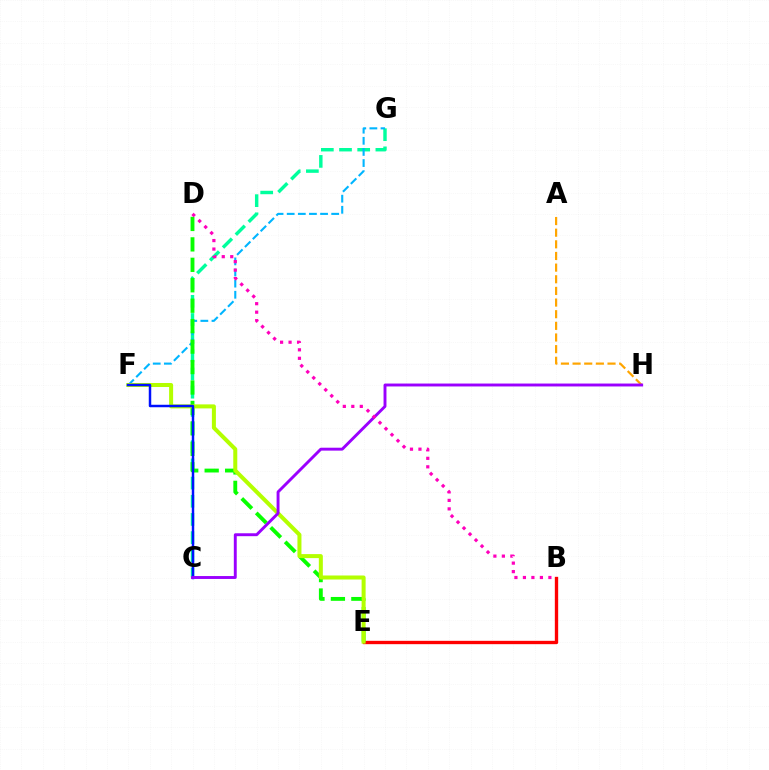{('C', 'G'): [{'color': '#00ff9d', 'line_style': 'dashed', 'thickness': 2.47}], ('F', 'G'): [{'color': '#00b5ff', 'line_style': 'dashed', 'thickness': 1.51}], ('A', 'H'): [{'color': '#ffa500', 'line_style': 'dashed', 'thickness': 1.58}], ('B', 'E'): [{'color': '#ff0000', 'line_style': 'solid', 'thickness': 2.41}], ('D', 'E'): [{'color': '#08ff00', 'line_style': 'dashed', 'thickness': 2.78}], ('E', 'F'): [{'color': '#b3ff00', 'line_style': 'solid', 'thickness': 2.89}], ('C', 'F'): [{'color': '#0010ff', 'line_style': 'solid', 'thickness': 1.79}], ('C', 'H'): [{'color': '#9b00ff', 'line_style': 'solid', 'thickness': 2.1}], ('B', 'D'): [{'color': '#ff00bd', 'line_style': 'dotted', 'thickness': 2.31}]}